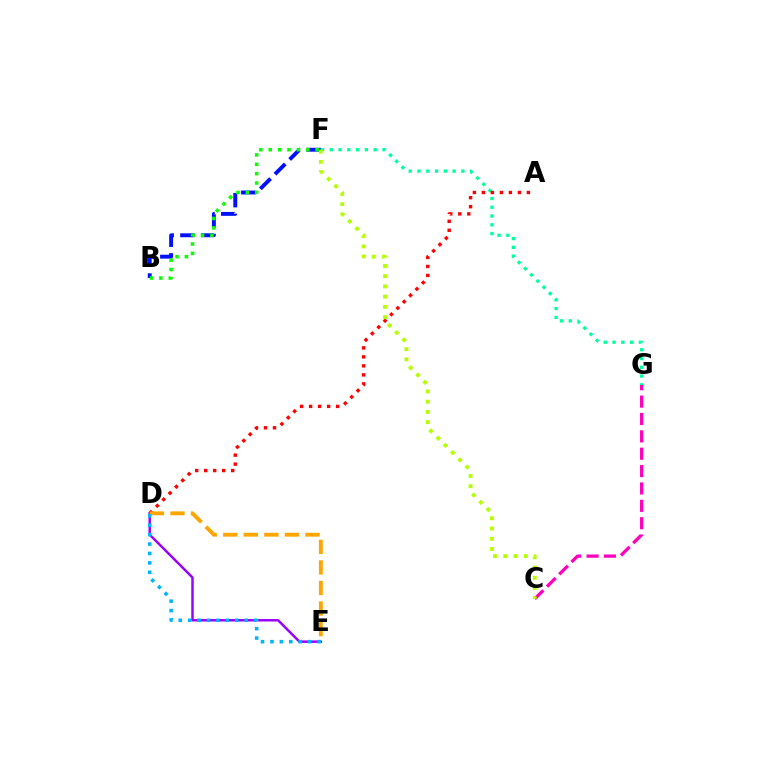{('B', 'F'): [{'color': '#0010ff', 'line_style': 'dashed', 'thickness': 2.82}, {'color': '#08ff00', 'line_style': 'dotted', 'thickness': 2.55}], ('D', 'E'): [{'color': '#9b00ff', 'line_style': 'solid', 'thickness': 1.78}, {'color': '#ffa500', 'line_style': 'dashed', 'thickness': 2.79}, {'color': '#00b5ff', 'line_style': 'dotted', 'thickness': 2.56}], ('C', 'G'): [{'color': '#ff00bd', 'line_style': 'dashed', 'thickness': 2.36}], ('F', 'G'): [{'color': '#00ff9d', 'line_style': 'dotted', 'thickness': 2.39}], ('A', 'D'): [{'color': '#ff0000', 'line_style': 'dotted', 'thickness': 2.45}], ('C', 'F'): [{'color': '#b3ff00', 'line_style': 'dotted', 'thickness': 2.78}]}